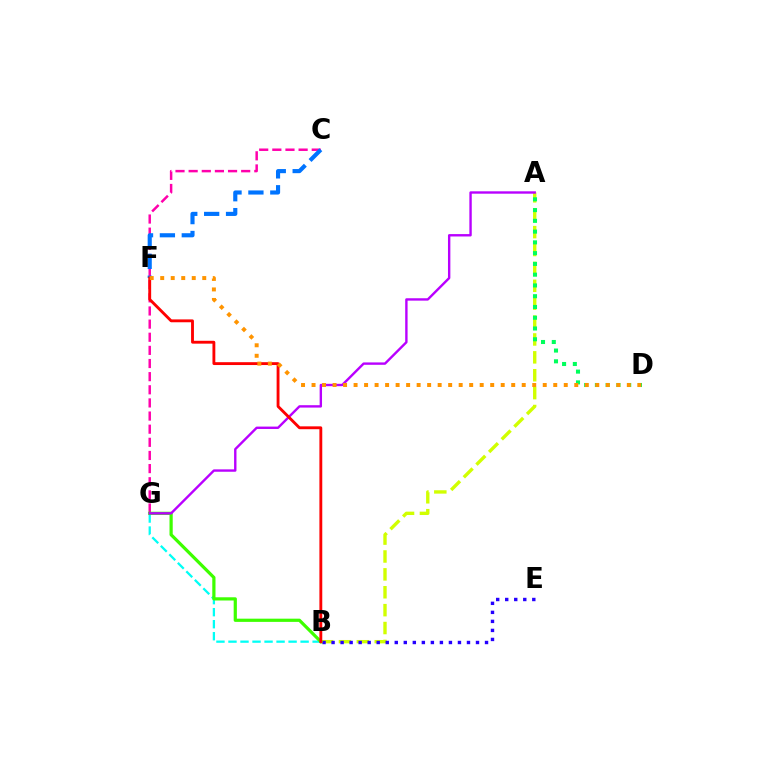{('A', 'B'): [{'color': '#d1ff00', 'line_style': 'dashed', 'thickness': 2.43}], ('C', 'G'): [{'color': '#ff00ac', 'line_style': 'dashed', 'thickness': 1.78}], ('B', 'E'): [{'color': '#2500ff', 'line_style': 'dotted', 'thickness': 2.45}], ('C', 'F'): [{'color': '#0074ff', 'line_style': 'dashed', 'thickness': 2.97}], ('A', 'D'): [{'color': '#00ff5c', 'line_style': 'dotted', 'thickness': 2.92}], ('B', 'G'): [{'color': '#00fff6', 'line_style': 'dashed', 'thickness': 1.63}, {'color': '#3dff00', 'line_style': 'solid', 'thickness': 2.31}], ('A', 'G'): [{'color': '#b900ff', 'line_style': 'solid', 'thickness': 1.72}], ('B', 'F'): [{'color': '#ff0000', 'line_style': 'solid', 'thickness': 2.06}], ('D', 'F'): [{'color': '#ff9400', 'line_style': 'dotted', 'thickness': 2.86}]}